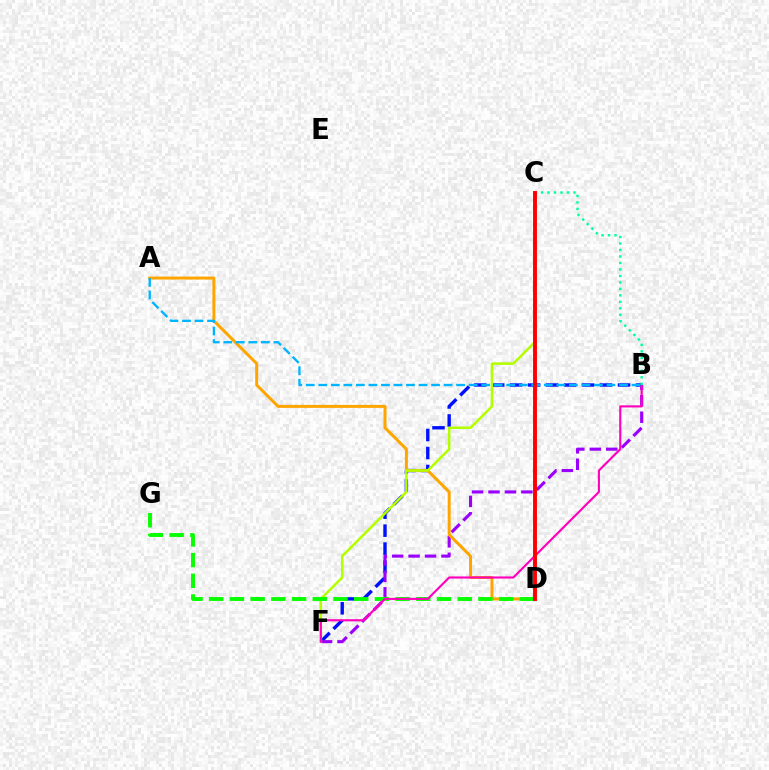{('B', 'F'): [{'color': '#0010ff', 'line_style': 'dashed', 'thickness': 2.44}, {'color': '#9b00ff', 'line_style': 'dashed', 'thickness': 2.23}, {'color': '#ff00bd', 'line_style': 'solid', 'thickness': 1.54}], ('A', 'D'): [{'color': '#ffa500', 'line_style': 'solid', 'thickness': 2.15}], ('C', 'F'): [{'color': '#b3ff00', 'line_style': 'solid', 'thickness': 1.83}], ('D', 'G'): [{'color': '#08ff00', 'line_style': 'dashed', 'thickness': 2.81}], ('A', 'B'): [{'color': '#00b5ff', 'line_style': 'dashed', 'thickness': 1.7}], ('B', 'C'): [{'color': '#00ff9d', 'line_style': 'dotted', 'thickness': 1.76}], ('C', 'D'): [{'color': '#ff0000', 'line_style': 'solid', 'thickness': 2.8}]}